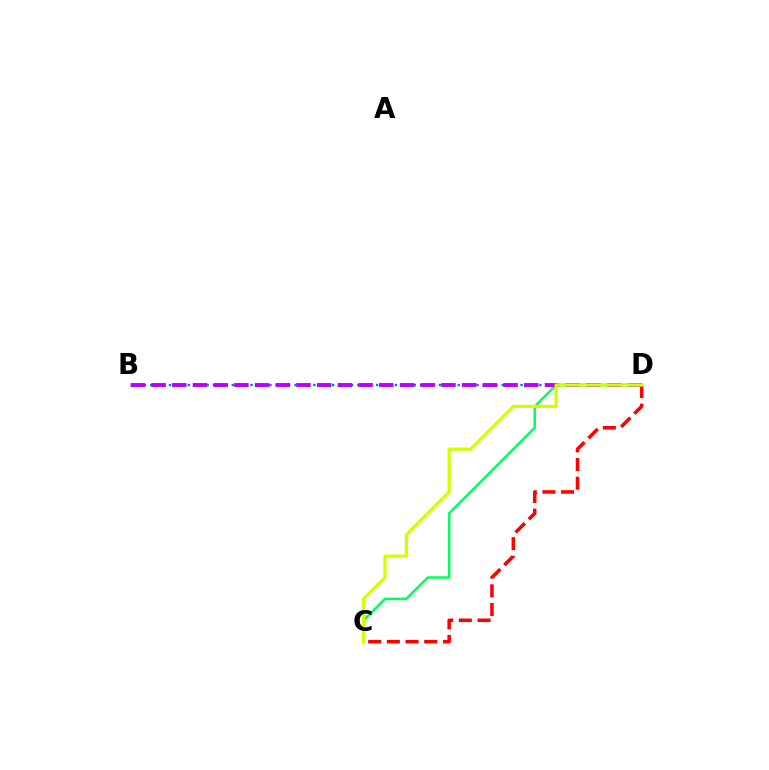{('B', 'D'): [{'color': '#0074ff', 'line_style': 'dotted', 'thickness': 1.71}, {'color': '#b900ff', 'line_style': 'dashed', 'thickness': 2.81}], ('C', 'D'): [{'color': '#00ff5c', 'line_style': 'solid', 'thickness': 1.78}, {'color': '#ff0000', 'line_style': 'dashed', 'thickness': 2.54}, {'color': '#d1ff00', 'line_style': 'solid', 'thickness': 2.32}]}